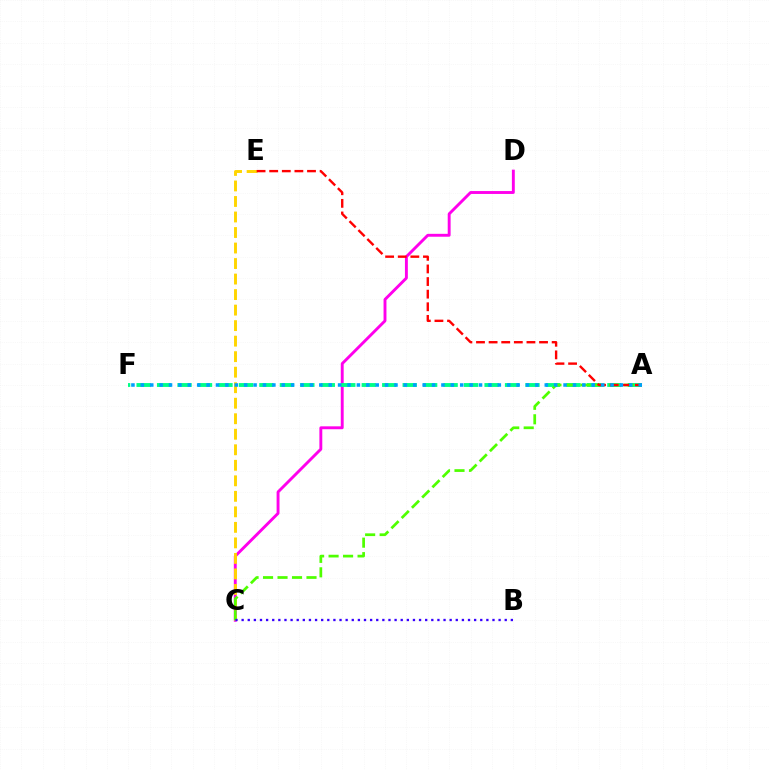{('C', 'D'): [{'color': '#ff00ed', 'line_style': 'solid', 'thickness': 2.09}], ('C', 'E'): [{'color': '#ffd500', 'line_style': 'dashed', 'thickness': 2.11}], ('A', 'F'): [{'color': '#00ff86', 'line_style': 'dashed', 'thickness': 2.78}, {'color': '#009eff', 'line_style': 'dotted', 'thickness': 2.55}], ('A', 'C'): [{'color': '#4fff00', 'line_style': 'dashed', 'thickness': 1.97}], ('A', 'E'): [{'color': '#ff0000', 'line_style': 'dashed', 'thickness': 1.71}], ('B', 'C'): [{'color': '#3700ff', 'line_style': 'dotted', 'thickness': 1.66}]}